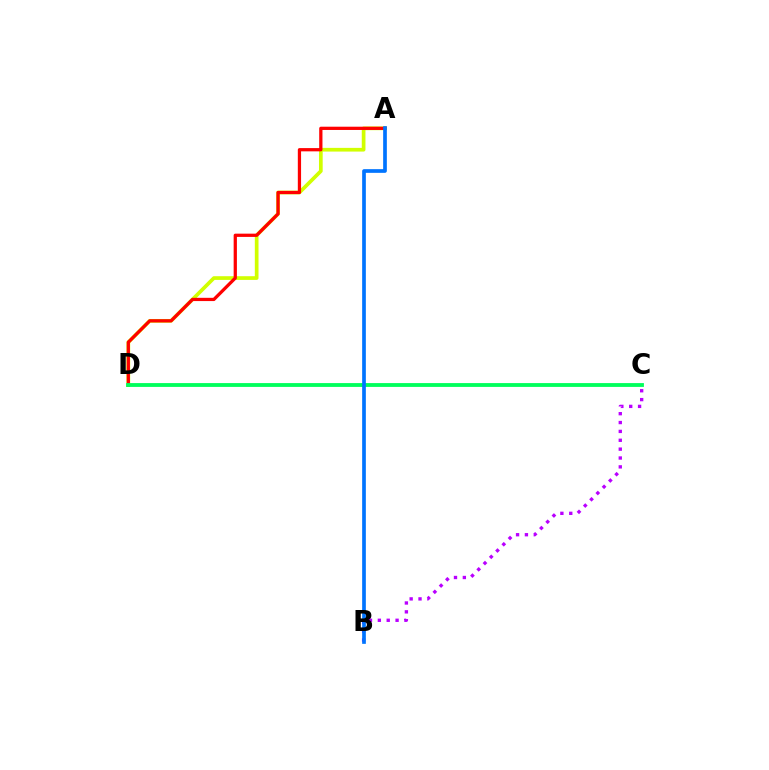{('A', 'D'): [{'color': '#d1ff00', 'line_style': 'solid', 'thickness': 2.66}, {'color': '#ff0000', 'line_style': 'solid', 'thickness': 2.34}], ('C', 'D'): [{'color': '#00ff5c', 'line_style': 'solid', 'thickness': 2.75}], ('B', 'C'): [{'color': '#b900ff', 'line_style': 'dotted', 'thickness': 2.41}], ('A', 'B'): [{'color': '#0074ff', 'line_style': 'solid', 'thickness': 2.66}]}